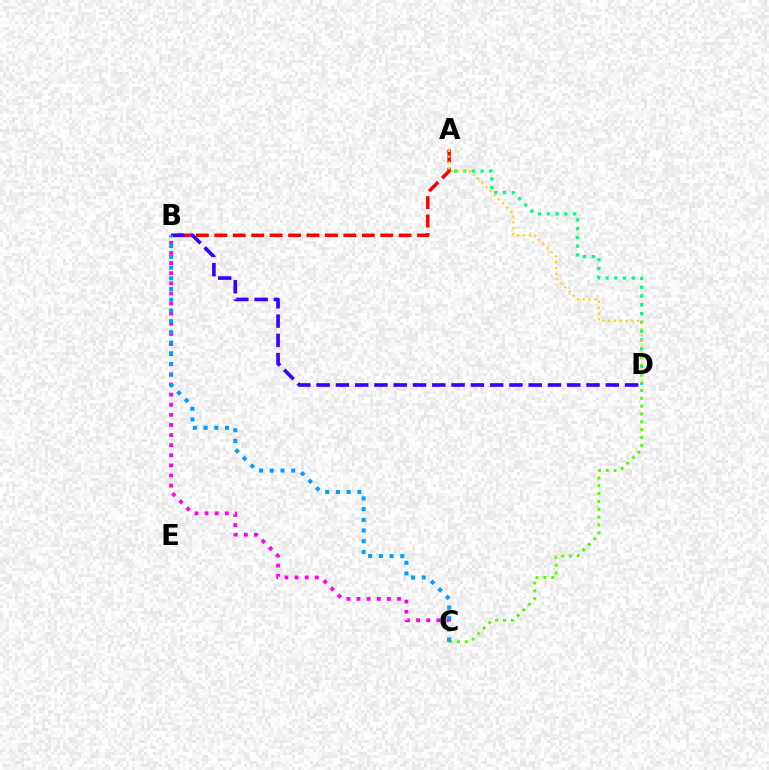{('A', 'D'): [{'color': '#00ff86', 'line_style': 'dotted', 'thickness': 2.38}, {'color': '#ffd500', 'line_style': 'dotted', 'thickness': 1.58}], ('A', 'B'): [{'color': '#ff0000', 'line_style': 'dashed', 'thickness': 2.5}], ('B', 'C'): [{'color': '#ff00ed', 'line_style': 'dotted', 'thickness': 2.75}, {'color': '#009eff', 'line_style': 'dotted', 'thickness': 2.91}], ('C', 'D'): [{'color': '#4fff00', 'line_style': 'dotted', 'thickness': 2.13}], ('B', 'D'): [{'color': '#3700ff', 'line_style': 'dashed', 'thickness': 2.62}]}